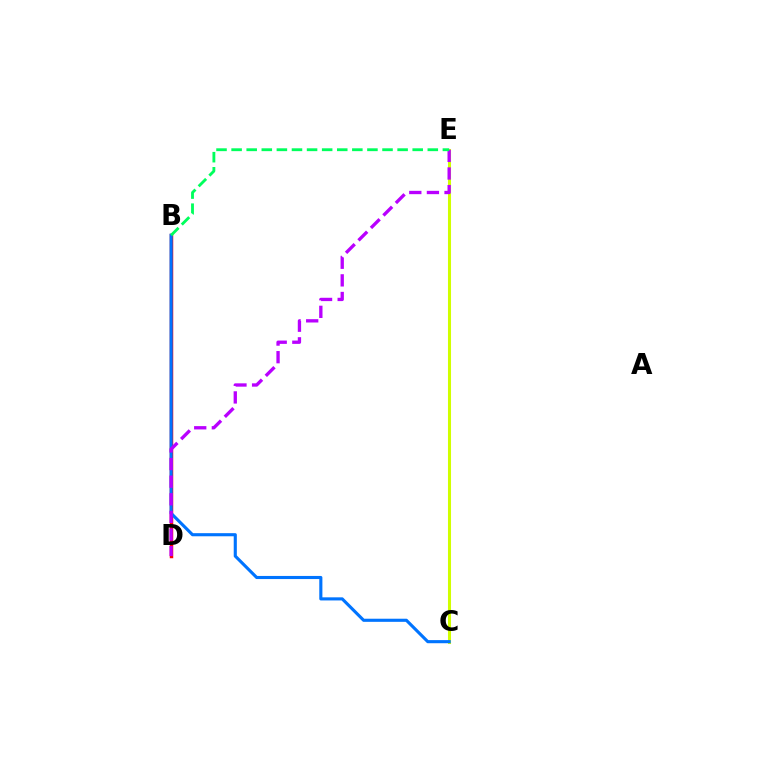{('B', 'D'): [{'color': '#ff0000', 'line_style': 'solid', 'thickness': 2.5}], ('C', 'E'): [{'color': '#d1ff00', 'line_style': 'solid', 'thickness': 2.2}], ('B', 'C'): [{'color': '#0074ff', 'line_style': 'solid', 'thickness': 2.24}], ('D', 'E'): [{'color': '#b900ff', 'line_style': 'dashed', 'thickness': 2.39}], ('B', 'E'): [{'color': '#00ff5c', 'line_style': 'dashed', 'thickness': 2.05}]}